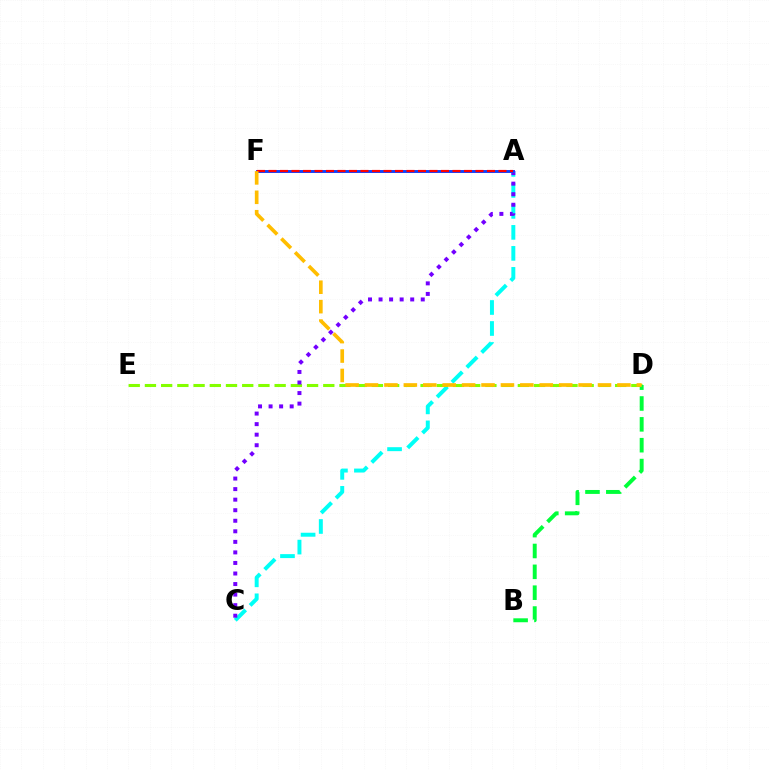{('A', 'C'): [{'color': '#00fff6', 'line_style': 'dashed', 'thickness': 2.85}, {'color': '#7200ff', 'line_style': 'dotted', 'thickness': 2.87}], ('D', 'E'): [{'color': '#84ff00', 'line_style': 'dashed', 'thickness': 2.2}], ('A', 'F'): [{'color': '#ff00cf', 'line_style': 'solid', 'thickness': 2.11}, {'color': '#004bff', 'line_style': 'solid', 'thickness': 1.96}, {'color': '#ff0000', 'line_style': 'dashed', 'thickness': 1.56}], ('B', 'D'): [{'color': '#00ff39', 'line_style': 'dashed', 'thickness': 2.83}], ('D', 'F'): [{'color': '#ffbd00', 'line_style': 'dashed', 'thickness': 2.64}]}